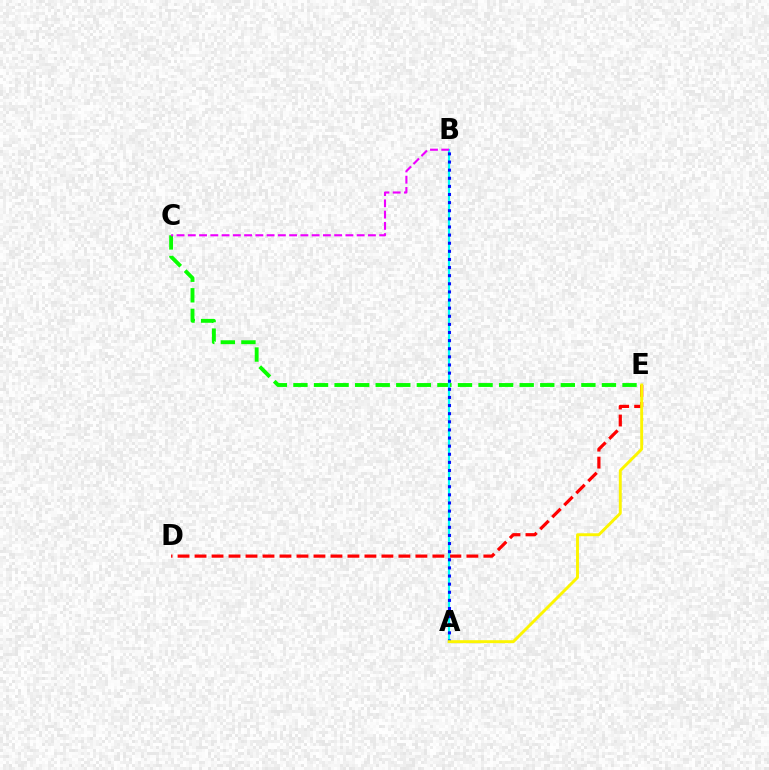{('C', 'E'): [{'color': '#08ff00', 'line_style': 'dashed', 'thickness': 2.79}], ('D', 'E'): [{'color': '#ff0000', 'line_style': 'dashed', 'thickness': 2.31}], ('A', 'B'): [{'color': '#00fff6', 'line_style': 'solid', 'thickness': 1.57}, {'color': '#0010ff', 'line_style': 'dotted', 'thickness': 2.21}], ('B', 'C'): [{'color': '#ee00ff', 'line_style': 'dashed', 'thickness': 1.53}], ('A', 'E'): [{'color': '#fcf500', 'line_style': 'solid', 'thickness': 2.1}]}